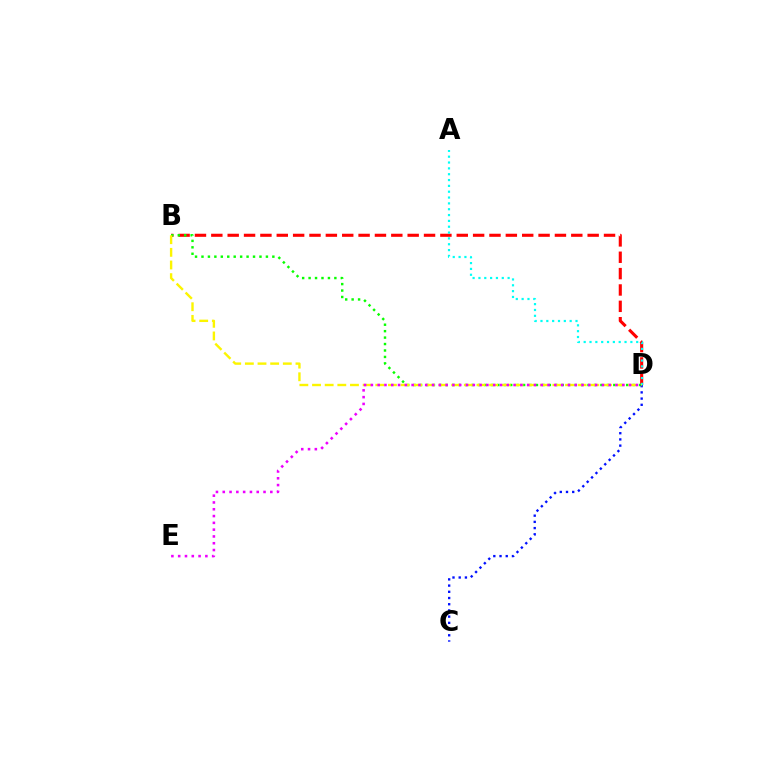{('B', 'D'): [{'color': '#ff0000', 'line_style': 'dashed', 'thickness': 2.22}, {'color': '#08ff00', 'line_style': 'dotted', 'thickness': 1.75}, {'color': '#fcf500', 'line_style': 'dashed', 'thickness': 1.72}], ('C', 'D'): [{'color': '#0010ff', 'line_style': 'dotted', 'thickness': 1.69}], ('A', 'D'): [{'color': '#00fff6', 'line_style': 'dotted', 'thickness': 1.59}], ('D', 'E'): [{'color': '#ee00ff', 'line_style': 'dotted', 'thickness': 1.85}]}